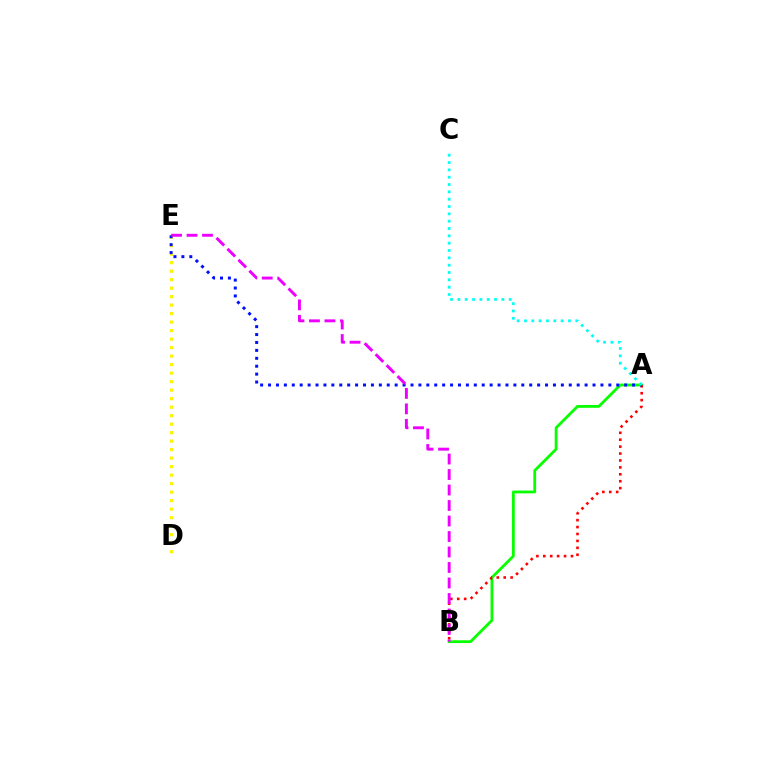{('A', 'B'): [{'color': '#08ff00', 'line_style': 'solid', 'thickness': 2.02}, {'color': '#ff0000', 'line_style': 'dotted', 'thickness': 1.88}], ('D', 'E'): [{'color': '#fcf500', 'line_style': 'dotted', 'thickness': 2.31}], ('A', 'E'): [{'color': '#0010ff', 'line_style': 'dotted', 'thickness': 2.15}], ('A', 'C'): [{'color': '#00fff6', 'line_style': 'dotted', 'thickness': 1.99}], ('B', 'E'): [{'color': '#ee00ff', 'line_style': 'dashed', 'thickness': 2.1}]}